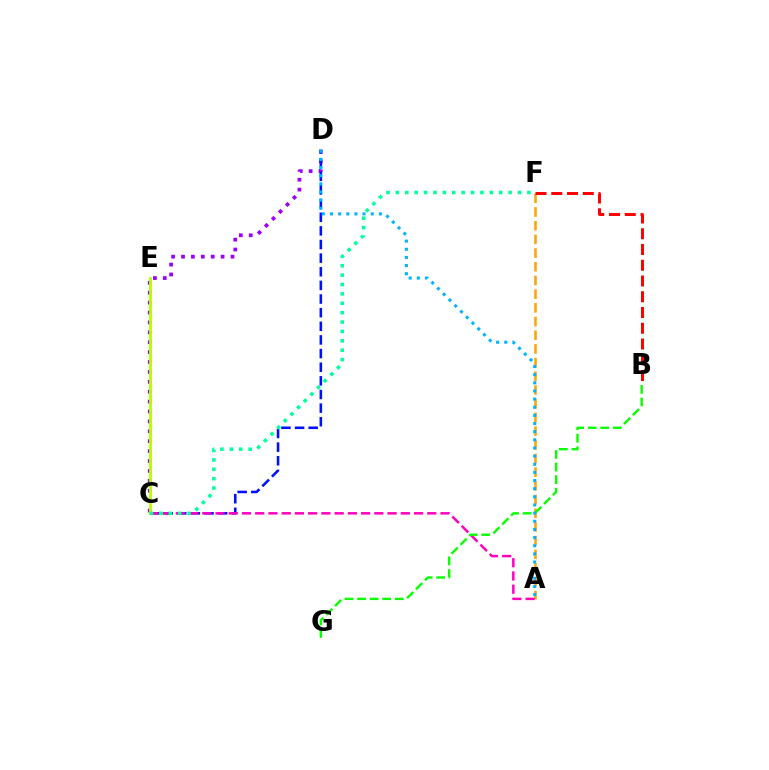{('A', 'F'): [{'color': '#ffa500', 'line_style': 'dashed', 'thickness': 1.86}], ('C', 'D'): [{'color': '#9b00ff', 'line_style': 'dotted', 'thickness': 2.69}, {'color': '#0010ff', 'line_style': 'dashed', 'thickness': 1.85}], ('A', 'C'): [{'color': '#ff00bd', 'line_style': 'dashed', 'thickness': 1.8}], ('B', 'G'): [{'color': '#08ff00', 'line_style': 'dashed', 'thickness': 1.71}], ('A', 'D'): [{'color': '#00b5ff', 'line_style': 'dotted', 'thickness': 2.21}], ('C', 'E'): [{'color': '#b3ff00', 'line_style': 'solid', 'thickness': 2.05}], ('C', 'F'): [{'color': '#00ff9d', 'line_style': 'dotted', 'thickness': 2.55}], ('B', 'F'): [{'color': '#ff0000', 'line_style': 'dashed', 'thickness': 2.14}]}